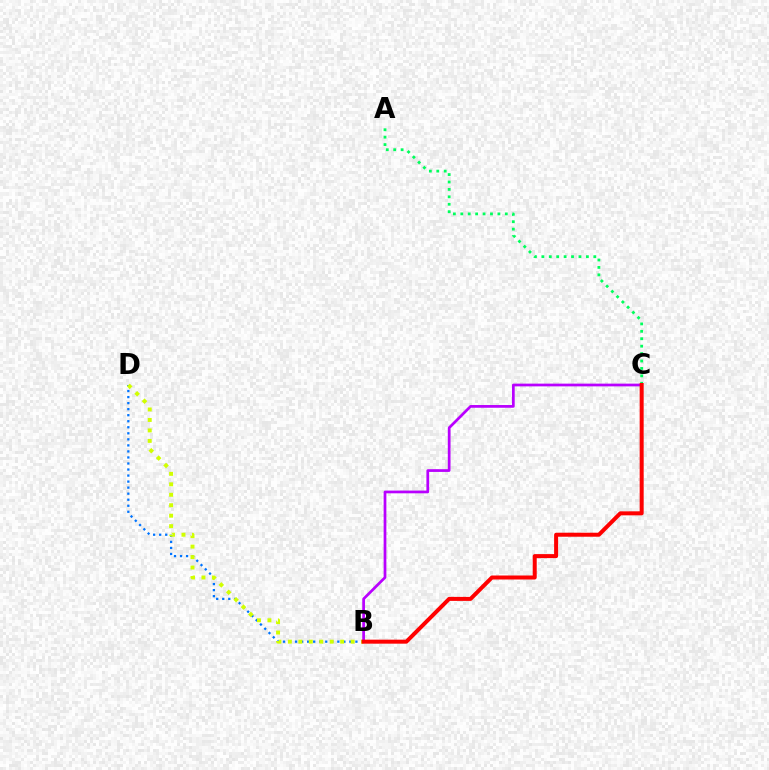{('B', 'D'): [{'color': '#0074ff', 'line_style': 'dotted', 'thickness': 1.64}, {'color': '#d1ff00', 'line_style': 'dotted', 'thickness': 2.84}], ('A', 'C'): [{'color': '#00ff5c', 'line_style': 'dotted', 'thickness': 2.02}], ('B', 'C'): [{'color': '#b900ff', 'line_style': 'solid', 'thickness': 1.97}, {'color': '#ff0000', 'line_style': 'solid', 'thickness': 2.88}]}